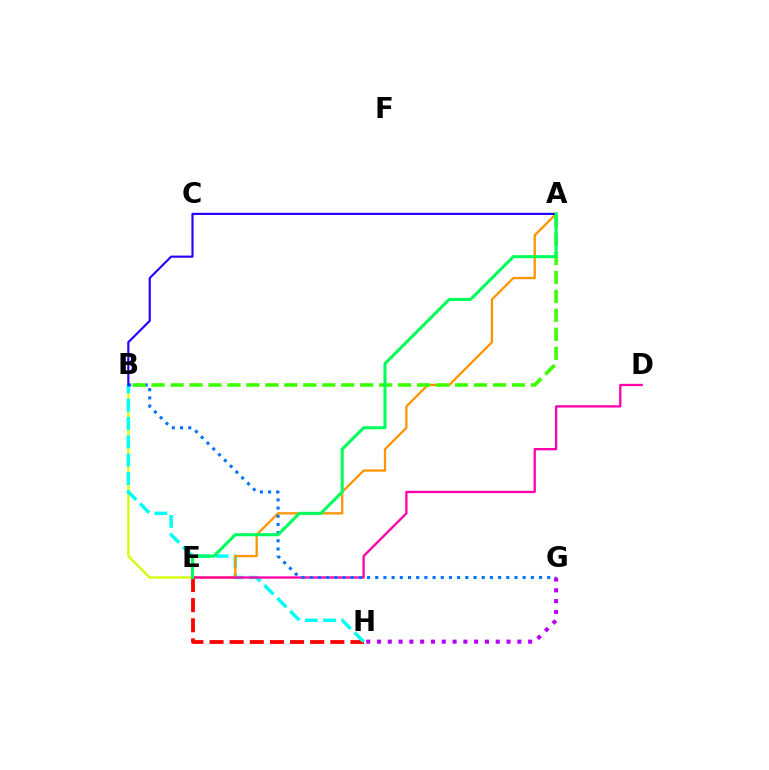{('B', 'E'): [{'color': '#d1ff00', 'line_style': 'solid', 'thickness': 1.64}], ('E', 'H'): [{'color': '#ff0000', 'line_style': 'dashed', 'thickness': 2.73}], ('B', 'H'): [{'color': '#00fff6', 'line_style': 'dashed', 'thickness': 2.49}], ('A', 'E'): [{'color': '#ff9400', 'line_style': 'solid', 'thickness': 1.64}, {'color': '#00ff5c', 'line_style': 'solid', 'thickness': 2.2}], ('D', 'E'): [{'color': '#ff00ac', 'line_style': 'solid', 'thickness': 1.67}], ('B', 'G'): [{'color': '#0074ff', 'line_style': 'dotted', 'thickness': 2.23}], ('A', 'B'): [{'color': '#3dff00', 'line_style': 'dashed', 'thickness': 2.58}, {'color': '#2500ff', 'line_style': 'solid', 'thickness': 1.56}], ('G', 'H'): [{'color': '#b900ff', 'line_style': 'dotted', 'thickness': 2.93}]}